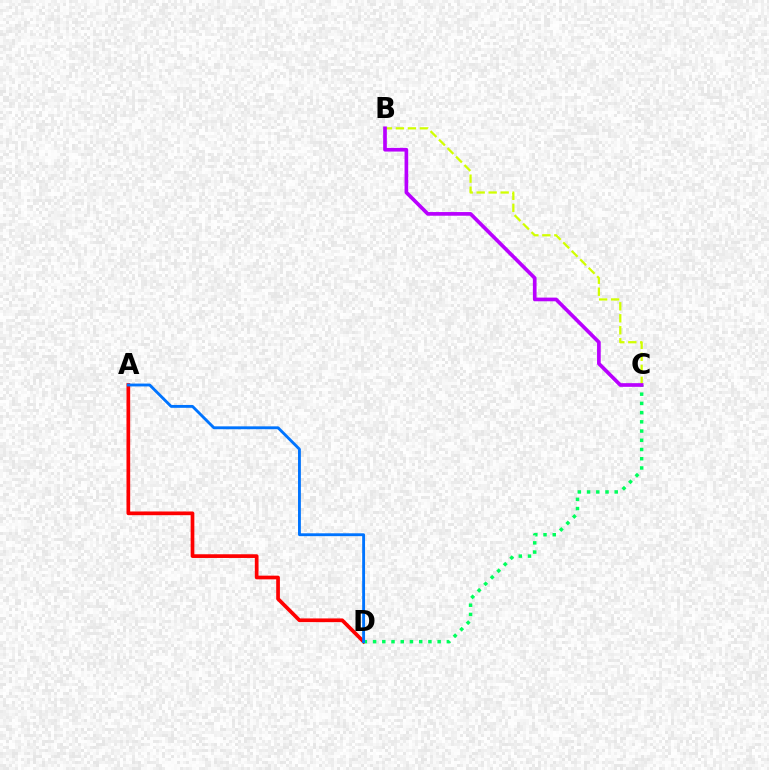{('B', 'C'): [{'color': '#d1ff00', 'line_style': 'dashed', 'thickness': 1.63}, {'color': '#b900ff', 'line_style': 'solid', 'thickness': 2.65}], ('A', 'D'): [{'color': '#ff0000', 'line_style': 'solid', 'thickness': 2.66}, {'color': '#0074ff', 'line_style': 'solid', 'thickness': 2.06}], ('C', 'D'): [{'color': '#00ff5c', 'line_style': 'dotted', 'thickness': 2.51}]}